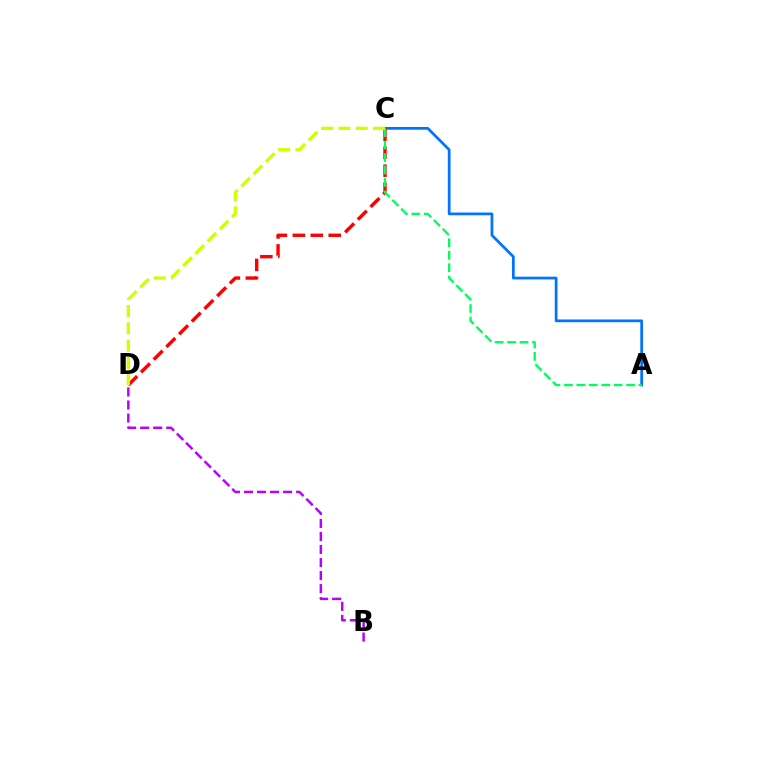{('A', 'C'): [{'color': '#0074ff', 'line_style': 'solid', 'thickness': 1.97}, {'color': '#00ff5c', 'line_style': 'dashed', 'thickness': 1.69}], ('C', 'D'): [{'color': '#ff0000', 'line_style': 'dashed', 'thickness': 2.44}, {'color': '#d1ff00', 'line_style': 'dashed', 'thickness': 2.35}], ('B', 'D'): [{'color': '#b900ff', 'line_style': 'dashed', 'thickness': 1.77}]}